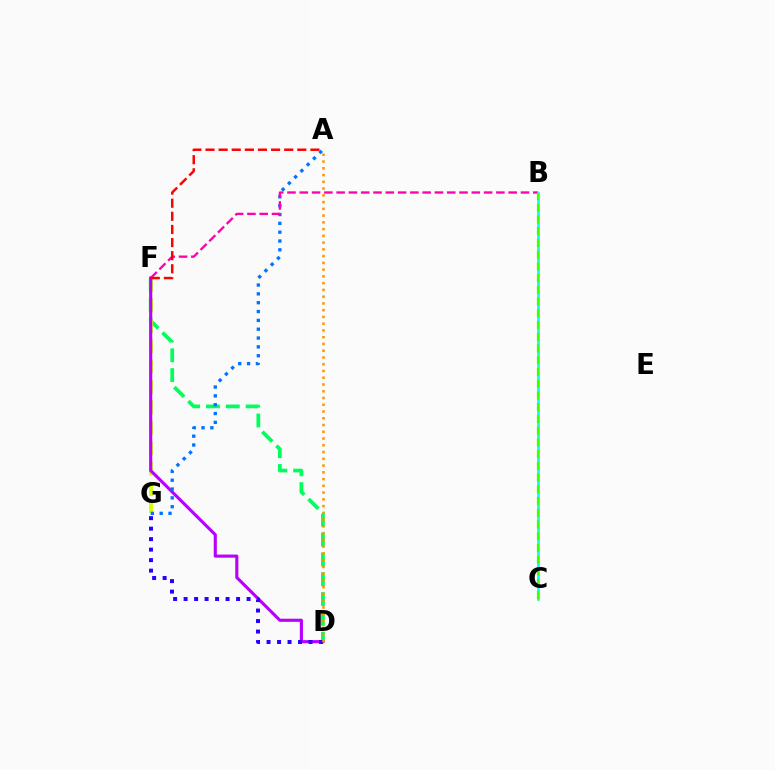{('D', 'F'): [{'color': '#00ff5c', 'line_style': 'dashed', 'thickness': 2.69}, {'color': '#b900ff', 'line_style': 'solid', 'thickness': 2.24}], ('F', 'G'): [{'color': '#d1ff00', 'line_style': 'dashed', 'thickness': 2.77}], ('D', 'G'): [{'color': '#2500ff', 'line_style': 'dotted', 'thickness': 2.85}], ('A', 'G'): [{'color': '#0074ff', 'line_style': 'dotted', 'thickness': 2.4}], ('B', 'F'): [{'color': '#ff00ac', 'line_style': 'dashed', 'thickness': 1.67}], ('B', 'C'): [{'color': '#00fff6', 'line_style': 'solid', 'thickness': 1.91}, {'color': '#3dff00', 'line_style': 'dashed', 'thickness': 1.59}], ('A', 'D'): [{'color': '#ff9400', 'line_style': 'dotted', 'thickness': 1.84}], ('A', 'F'): [{'color': '#ff0000', 'line_style': 'dashed', 'thickness': 1.78}]}